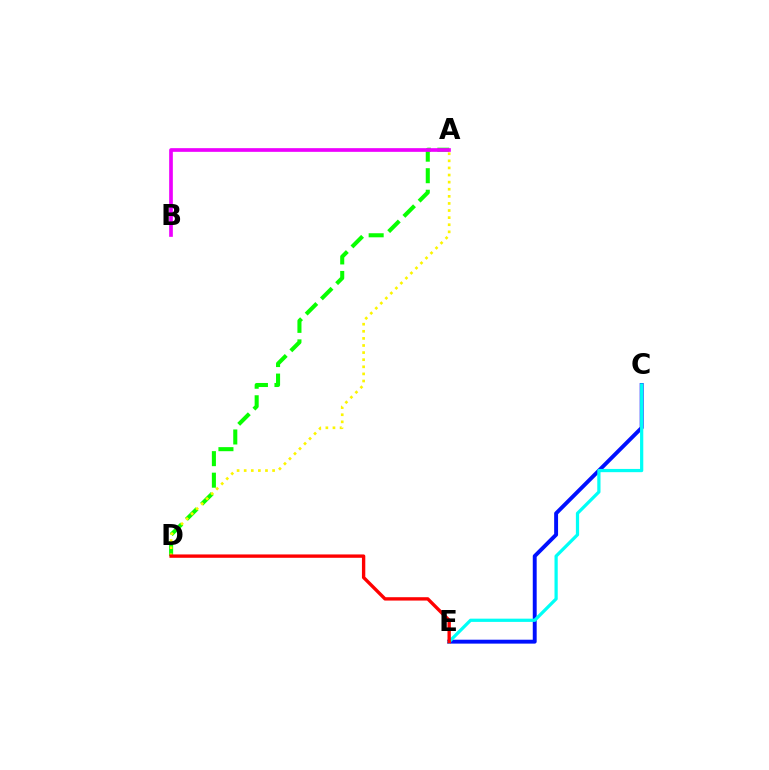{('C', 'E'): [{'color': '#0010ff', 'line_style': 'solid', 'thickness': 2.81}, {'color': '#00fff6', 'line_style': 'solid', 'thickness': 2.33}], ('A', 'D'): [{'color': '#08ff00', 'line_style': 'dashed', 'thickness': 2.93}, {'color': '#fcf500', 'line_style': 'dotted', 'thickness': 1.93}], ('A', 'B'): [{'color': '#ee00ff', 'line_style': 'solid', 'thickness': 2.65}], ('D', 'E'): [{'color': '#ff0000', 'line_style': 'solid', 'thickness': 2.42}]}